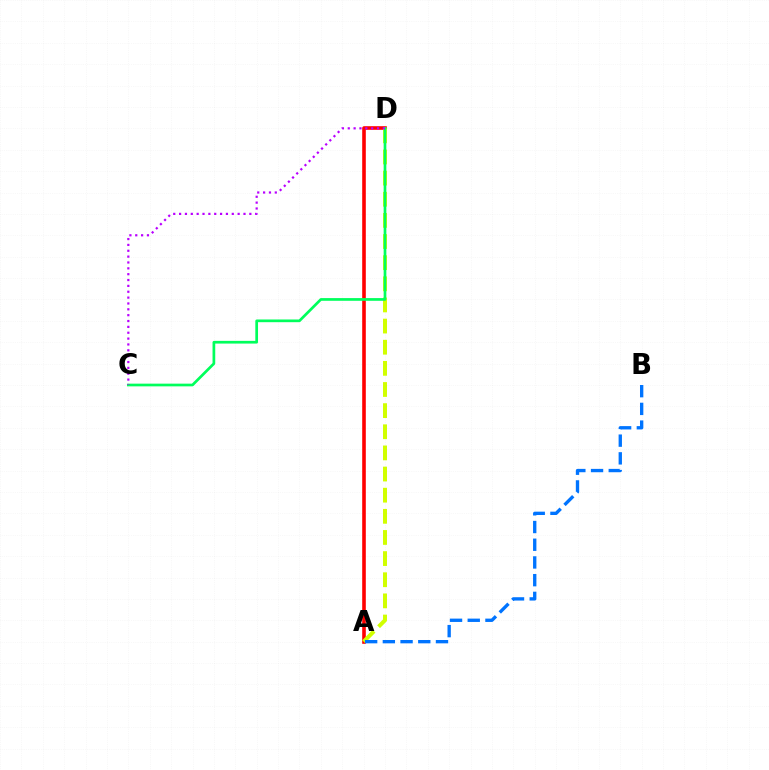{('A', 'D'): [{'color': '#ff0000', 'line_style': 'solid', 'thickness': 2.6}, {'color': '#d1ff00', 'line_style': 'dashed', 'thickness': 2.87}], ('C', 'D'): [{'color': '#00ff5c', 'line_style': 'solid', 'thickness': 1.95}, {'color': '#b900ff', 'line_style': 'dotted', 'thickness': 1.59}], ('A', 'B'): [{'color': '#0074ff', 'line_style': 'dashed', 'thickness': 2.41}]}